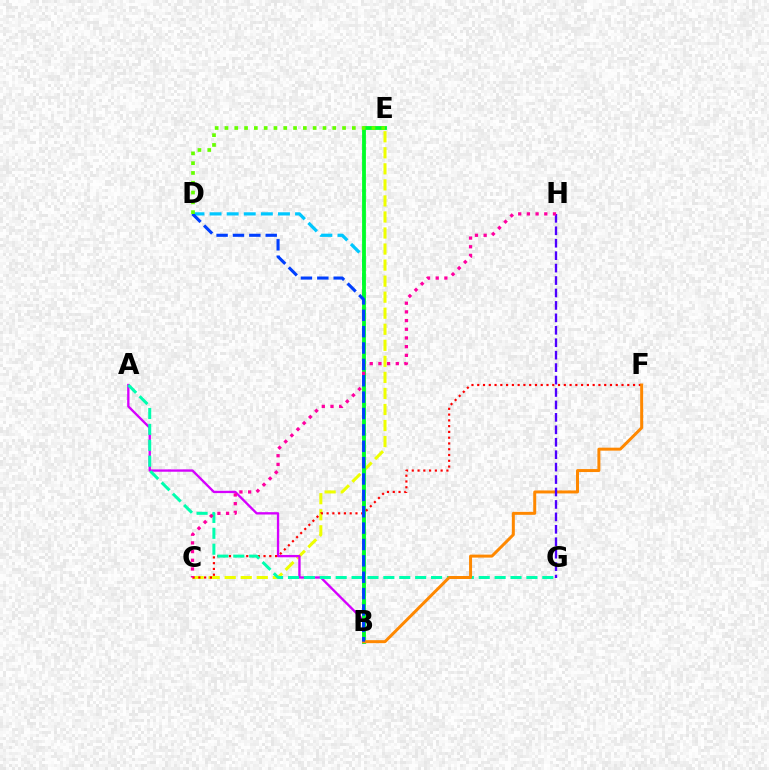{('C', 'E'): [{'color': '#eeff00', 'line_style': 'dashed', 'thickness': 2.18}], ('B', 'D'): [{'color': '#00c7ff', 'line_style': 'dashed', 'thickness': 2.32}, {'color': '#003fff', 'line_style': 'dashed', 'thickness': 2.22}], ('A', 'B'): [{'color': '#d600ff', 'line_style': 'solid', 'thickness': 1.69}], ('B', 'E'): [{'color': '#00ff27', 'line_style': 'solid', 'thickness': 2.75}], ('C', 'F'): [{'color': '#ff0000', 'line_style': 'dotted', 'thickness': 1.57}], ('A', 'G'): [{'color': '#00ffaf', 'line_style': 'dashed', 'thickness': 2.16}], ('B', 'F'): [{'color': '#ff8800', 'line_style': 'solid', 'thickness': 2.15}], ('G', 'H'): [{'color': '#4f00ff', 'line_style': 'dashed', 'thickness': 1.69}], ('C', 'H'): [{'color': '#ff00a0', 'line_style': 'dotted', 'thickness': 2.36}], ('D', 'E'): [{'color': '#66ff00', 'line_style': 'dotted', 'thickness': 2.66}]}